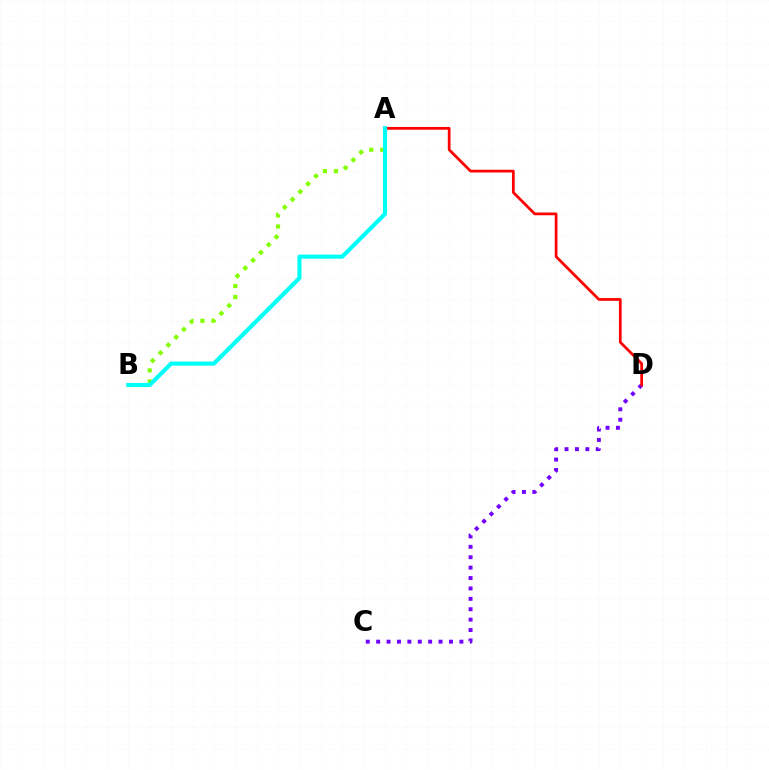{('C', 'D'): [{'color': '#7200ff', 'line_style': 'dotted', 'thickness': 2.83}], ('A', 'D'): [{'color': '#ff0000', 'line_style': 'solid', 'thickness': 1.97}], ('A', 'B'): [{'color': '#84ff00', 'line_style': 'dotted', 'thickness': 3.0}, {'color': '#00fff6', 'line_style': 'solid', 'thickness': 2.96}]}